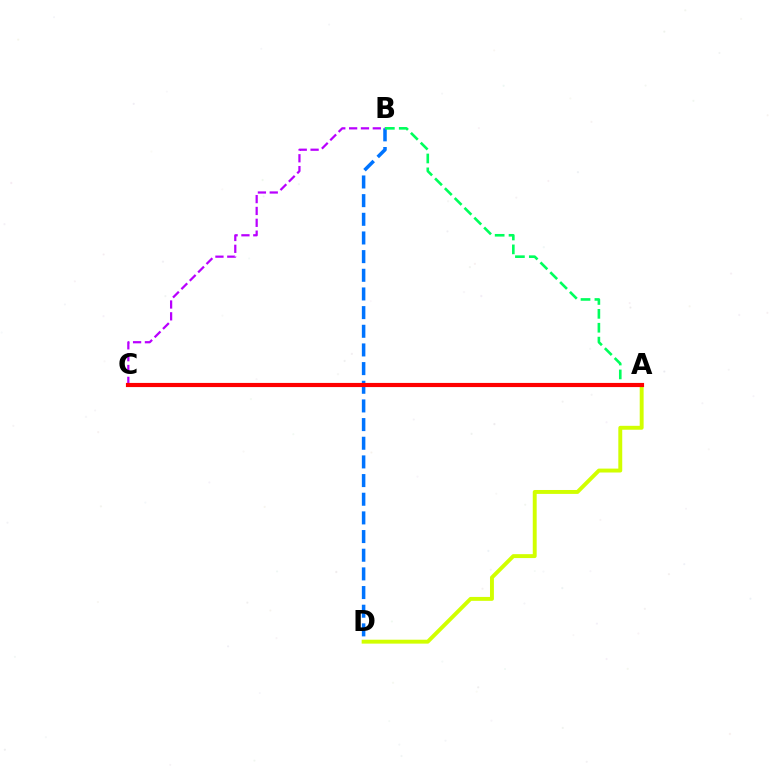{('B', 'D'): [{'color': '#0074ff', 'line_style': 'dashed', 'thickness': 2.54}], ('A', 'B'): [{'color': '#00ff5c', 'line_style': 'dashed', 'thickness': 1.89}], ('A', 'D'): [{'color': '#d1ff00', 'line_style': 'solid', 'thickness': 2.82}], ('B', 'C'): [{'color': '#b900ff', 'line_style': 'dashed', 'thickness': 1.61}], ('A', 'C'): [{'color': '#ff0000', 'line_style': 'solid', 'thickness': 2.99}]}